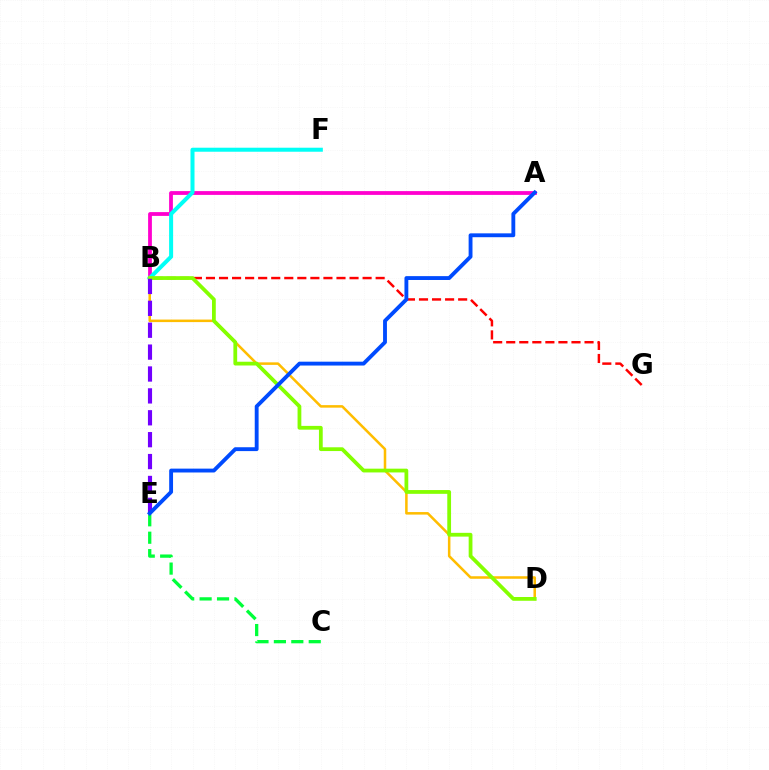{('B', 'D'): [{'color': '#ffbd00', 'line_style': 'solid', 'thickness': 1.82}, {'color': '#84ff00', 'line_style': 'solid', 'thickness': 2.72}], ('A', 'B'): [{'color': '#ff00cf', 'line_style': 'solid', 'thickness': 2.73}], ('B', 'F'): [{'color': '#00fff6', 'line_style': 'solid', 'thickness': 2.89}], ('B', 'G'): [{'color': '#ff0000', 'line_style': 'dashed', 'thickness': 1.77}], ('C', 'E'): [{'color': '#00ff39', 'line_style': 'dashed', 'thickness': 2.37}], ('B', 'E'): [{'color': '#7200ff', 'line_style': 'dashed', 'thickness': 2.97}], ('A', 'E'): [{'color': '#004bff', 'line_style': 'solid', 'thickness': 2.78}]}